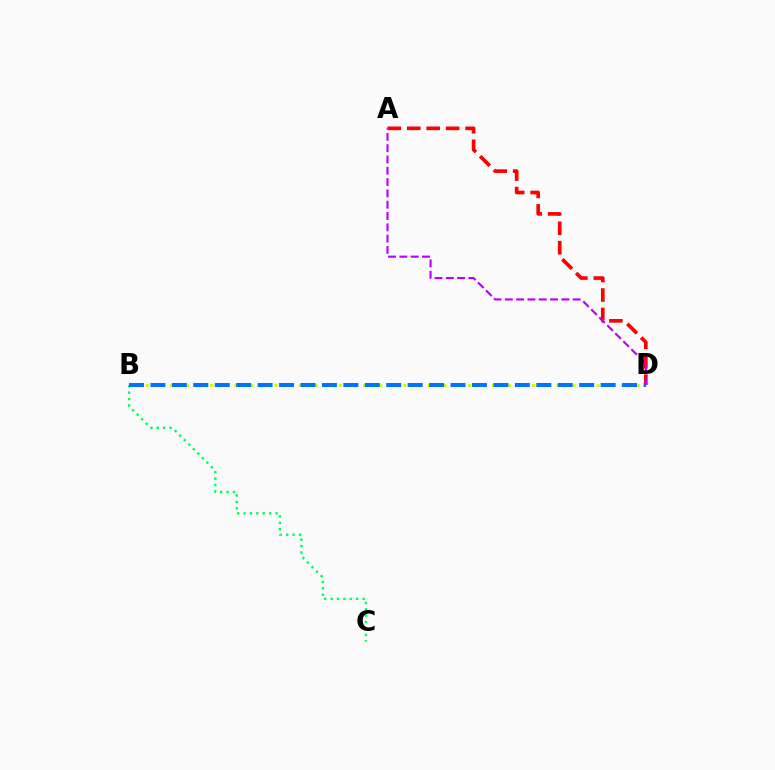{('B', 'C'): [{'color': '#00ff5c', 'line_style': 'dotted', 'thickness': 1.74}], ('B', 'D'): [{'color': '#d1ff00', 'line_style': 'dotted', 'thickness': 2.19}, {'color': '#0074ff', 'line_style': 'dashed', 'thickness': 2.91}], ('A', 'D'): [{'color': '#ff0000', 'line_style': 'dashed', 'thickness': 2.64}, {'color': '#b900ff', 'line_style': 'dashed', 'thickness': 1.54}]}